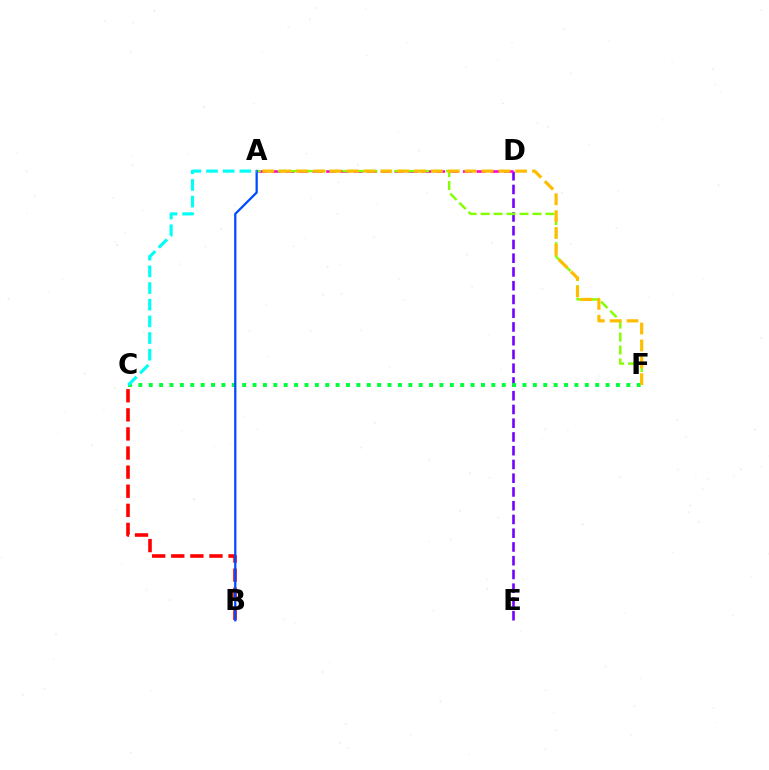{('D', 'E'): [{'color': '#7200ff', 'line_style': 'dashed', 'thickness': 1.87}], ('B', 'C'): [{'color': '#ff0000', 'line_style': 'dashed', 'thickness': 2.59}], ('A', 'D'): [{'color': '#ff00cf', 'line_style': 'dashed', 'thickness': 1.86}], ('A', 'F'): [{'color': '#84ff00', 'line_style': 'dashed', 'thickness': 1.76}, {'color': '#ffbd00', 'line_style': 'dashed', 'thickness': 2.29}], ('C', 'F'): [{'color': '#00ff39', 'line_style': 'dotted', 'thickness': 2.82}], ('A', 'B'): [{'color': '#004bff', 'line_style': 'solid', 'thickness': 1.62}], ('A', 'C'): [{'color': '#00fff6', 'line_style': 'dashed', 'thickness': 2.26}]}